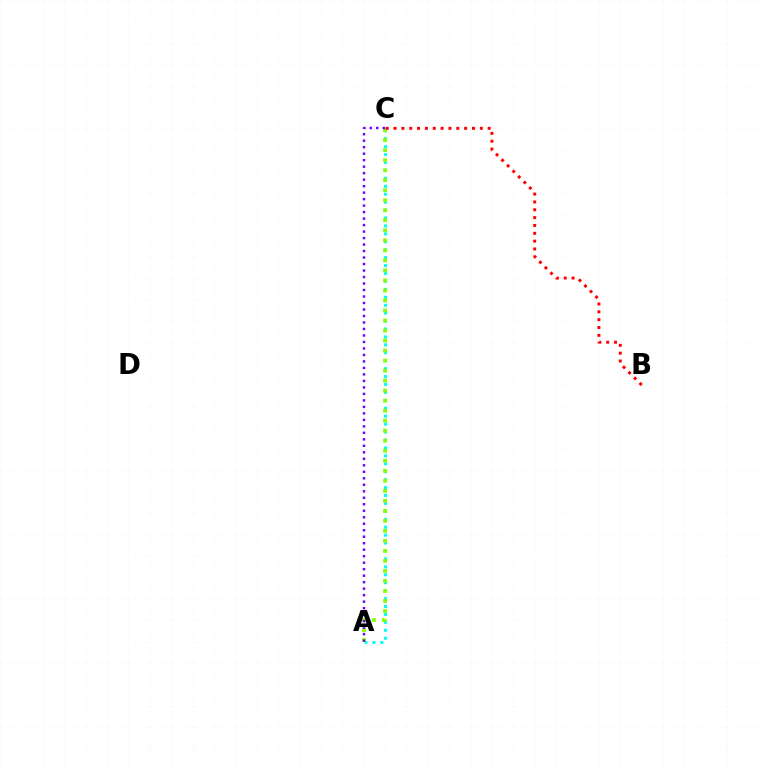{('A', 'C'): [{'color': '#00fff6', 'line_style': 'dotted', 'thickness': 2.15}, {'color': '#84ff00', 'line_style': 'dotted', 'thickness': 2.72}, {'color': '#7200ff', 'line_style': 'dotted', 'thickness': 1.76}], ('B', 'C'): [{'color': '#ff0000', 'line_style': 'dotted', 'thickness': 2.13}]}